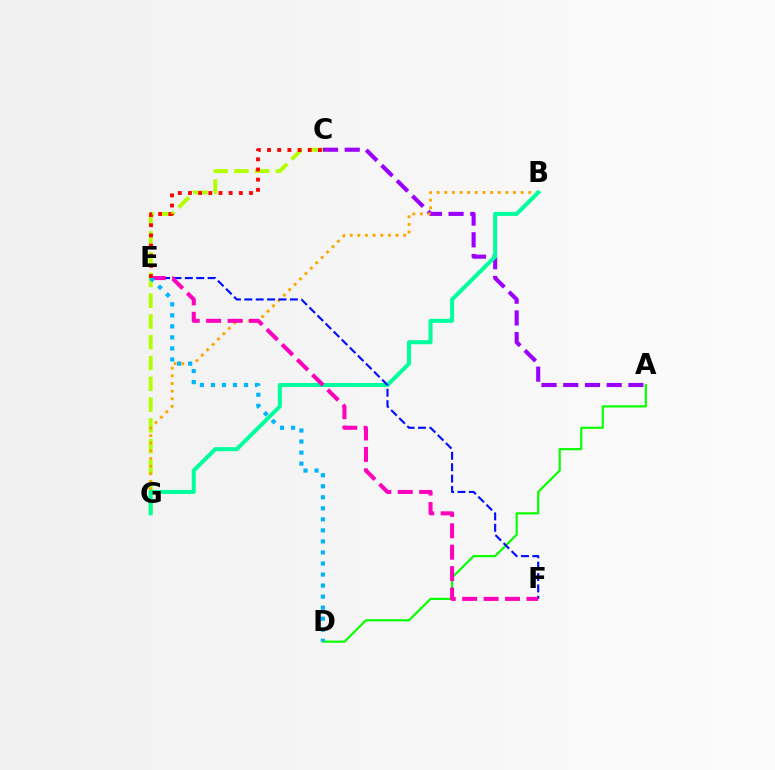{('C', 'G'): [{'color': '#b3ff00', 'line_style': 'dashed', 'thickness': 2.82}], ('A', 'C'): [{'color': '#9b00ff', 'line_style': 'dashed', 'thickness': 2.95}], ('B', 'G'): [{'color': '#ffa500', 'line_style': 'dotted', 'thickness': 2.07}, {'color': '#00ff9d', 'line_style': 'solid', 'thickness': 2.9}], ('A', 'D'): [{'color': '#08ff00', 'line_style': 'solid', 'thickness': 1.56}], ('E', 'F'): [{'color': '#0010ff', 'line_style': 'dashed', 'thickness': 1.55}, {'color': '#ff00bd', 'line_style': 'dashed', 'thickness': 2.91}], ('D', 'E'): [{'color': '#00b5ff', 'line_style': 'dotted', 'thickness': 3.0}], ('C', 'E'): [{'color': '#ff0000', 'line_style': 'dotted', 'thickness': 2.76}]}